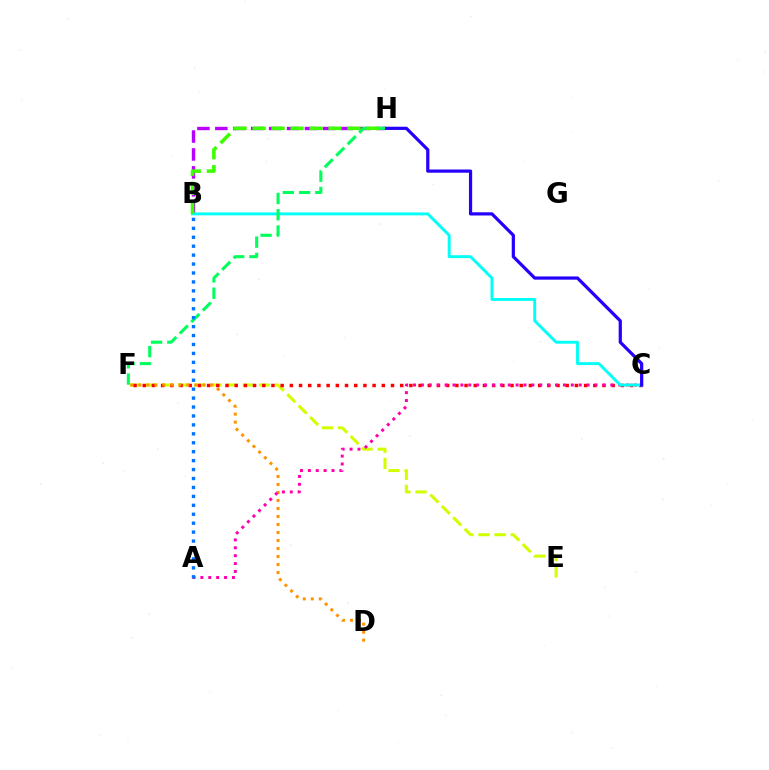{('E', 'F'): [{'color': '#d1ff00', 'line_style': 'dashed', 'thickness': 2.19}], ('C', 'F'): [{'color': '#ff0000', 'line_style': 'dotted', 'thickness': 2.5}], ('B', 'H'): [{'color': '#b900ff', 'line_style': 'dashed', 'thickness': 2.44}, {'color': '#3dff00', 'line_style': 'dashed', 'thickness': 2.58}], ('D', 'F'): [{'color': '#ff9400', 'line_style': 'dotted', 'thickness': 2.18}], ('A', 'C'): [{'color': '#ff00ac', 'line_style': 'dotted', 'thickness': 2.14}], ('B', 'C'): [{'color': '#00fff6', 'line_style': 'solid', 'thickness': 2.08}], ('C', 'H'): [{'color': '#2500ff', 'line_style': 'solid', 'thickness': 2.32}], ('F', 'H'): [{'color': '#00ff5c', 'line_style': 'dashed', 'thickness': 2.21}], ('A', 'B'): [{'color': '#0074ff', 'line_style': 'dotted', 'thickness': 2.43}]}